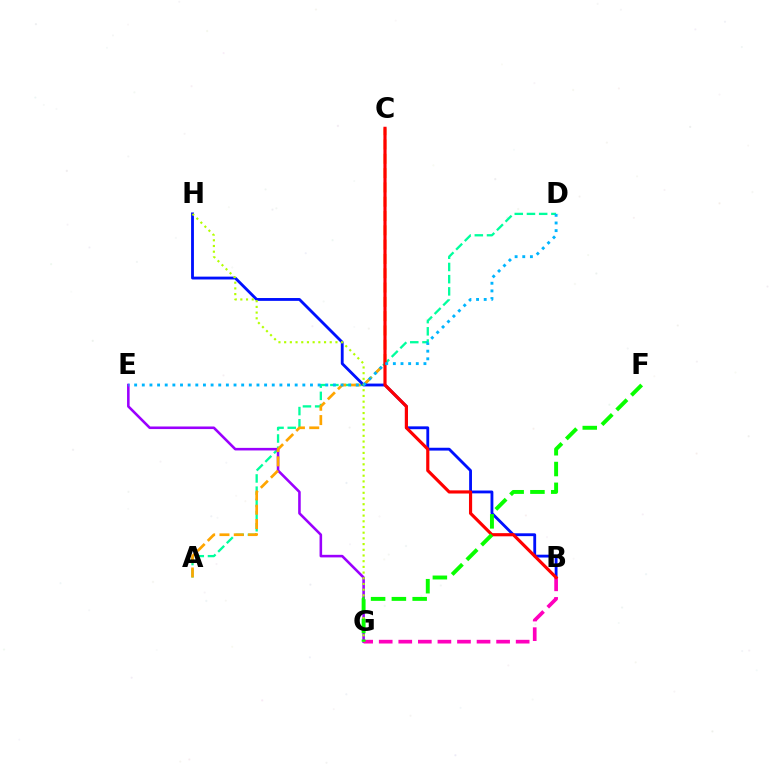{('A', 'D'): [{'color': '#00ff9d', 'line_style': 'dashed', 'thickness': 1.66}], ('E', 'G'): [{'color': '#9b00ff', 'line_style': 'solid', 'thickness': 1.85}], ('A', 'C'): [{'color': '#ffa500', 'line_style': 'dashed', 'thickness': 1.94}], ('B', 'H'): [{'color': '#0010ff', 'line_style': 'solid', 'thickness': 2.04}], ('B', 'G'): [{'color': '#ff00bd', 'line_style': 'dashed', 'thickness': 2.66}], ('B', 'C'): [{'color': '#ff0000', 'line_style': 'solid', 'thickness': 2.28}], ('G', 'H'): [{'color': '#b3ff00', 'line_style': 'dotted', 'thickness': 1.55}], ('F', 'G'): [{'color': '#08ff00', 'line_style': 'dashed', 'thickness': 2.82}], ('D', 'E'): [{'color': '#00b5ff', 'line_style': 'dotted', 'thickness': 2.08}]}